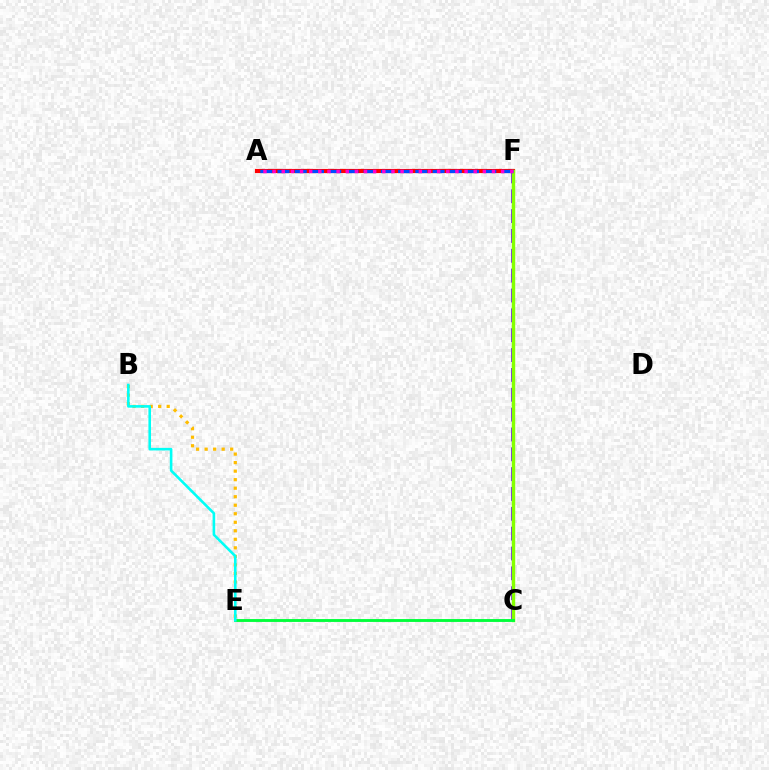{('C', 'F'): [{'color': '#7200ff', 'line_style': 'dashed', 'thickness': 2.7}, {'color': '#84ff00', 'line_style': 'solid', 'thickness': 2.46}], ('B', 'E'): [{'color': '#ffbd00', 'line_style': 'dotted', 'thickness': 2.32}, {'color': '#00fff6', 'line_style': 'solid', 'thickness': 1.87}], ('A', 'F'): [{'color': '#ff0000', 'line_style': 'solid', 'thickness': 2.98}, {'color': '#004bff', 'line_style': 'dashed', 'thickness': 2.34}, {'color': '#ff00cf', 'line_style': 'dotted', 'thickness': 2.48}], ('C', 'E'): [{'color': '#00ff39', 'line_style': 'solid', 'thickness': 2.07}]}